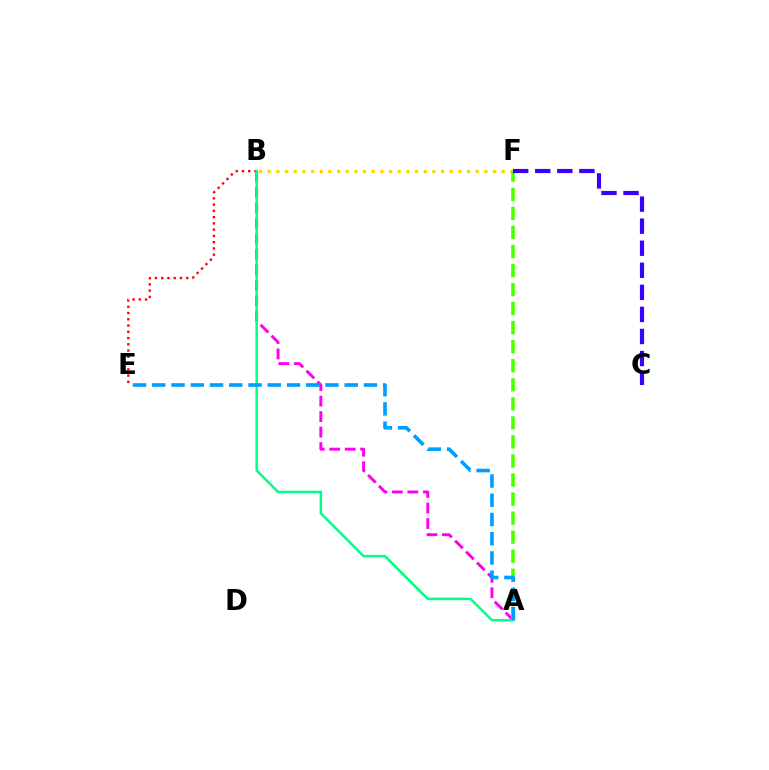{('A', 'B'): [{'color': '#ff00ed', 'line_style': 'dashed', 'thickness': 2.1}, {'color': '#00ff86', 'line_style': 'solid', 'thickness': 1.79}], ('B', 'F'): [{'color': '#ffd500', 'line_style': 'dotted', 'thickness': 2.35}], ('B', 'E'): [{'color': '#ff0000', 'line_style': 'dotted', 'thickness': 1.7}], ('A', 'F'): [{'color': '#4fff00', 'line_style': 'dashed', 'thickness': 2.59}], ('C', 'F'): [{'color': '#3700ff', 'line_style': 'dashed', 'thickness': 3.0}], ('A', 'E'): [{'color': '#009eff', 'line_style': 'dashed', 'thickness': 2.61}]}